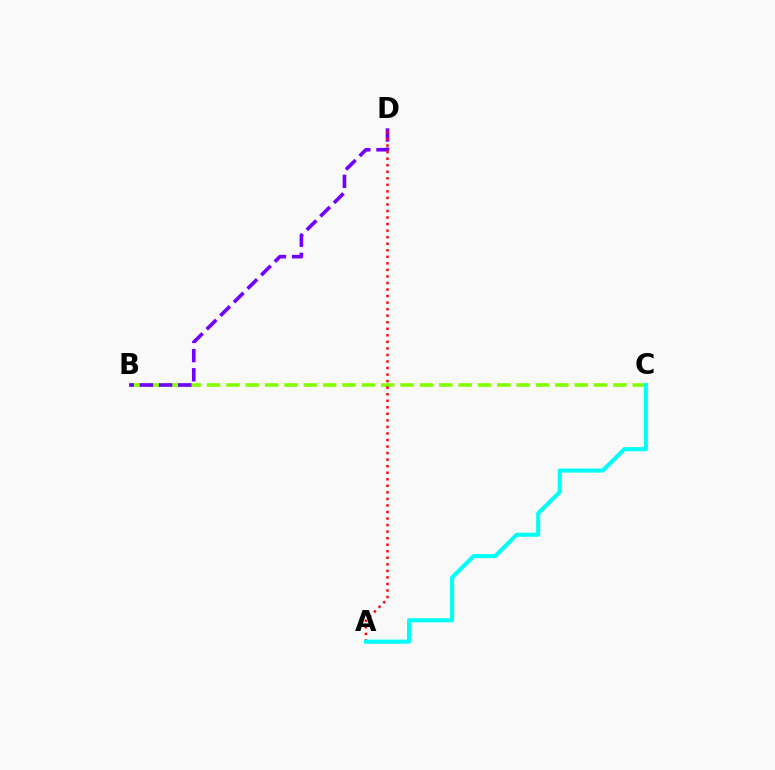{('B', 'C'): [{'color': '#84ff00', 'line_style': 'dashed', 'thickness': 2.63}], ('B', 'D'): [{'color': '#7200ff', 'line_style': 'dashed', 'thickness': 2.61}], ('A', 'D'): [{'color': '#ff0000', 'line_style': 'dotted', 'thickness': 1.78}], ('A', 'C'): [{'color': '#00fff6', 'line_style': 'solid', 'thickness': 2.94}]}